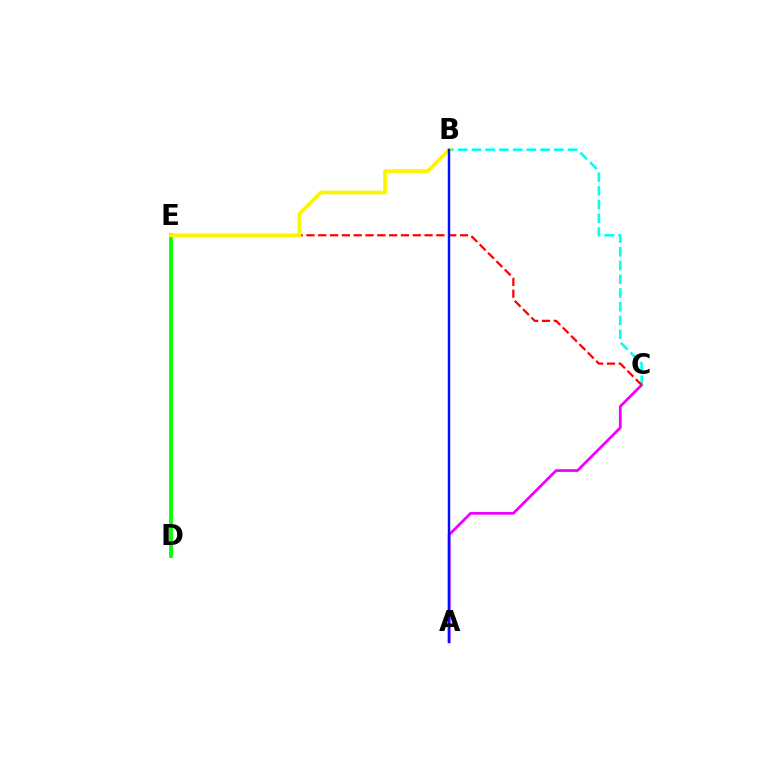{('A', 'C'): [{'color': '#ee00ff', 'line_style': 'solid', 'thickness': 1.97}], ('D', 'E'): [{'color': '#08ff00', 'line_style': 'solid', 'thickness': 2.75}], ('B', 'C'): [{'color': '#00fff6', 'line_style': 'dashed', 'thickness': 1.86}], ('C', 'E'): [{'color': '#ff0000', 'line_style': 'dashed', 'thickness': 1.6}], ('B', 'E'): [{'color': '#fcf500', 'line_style': 'solid', 'thickness': 2.68}], ('A', 'B'): [{'color': '#0010ff', 'line_style': 'solid', 'thickness': 1.76}]}